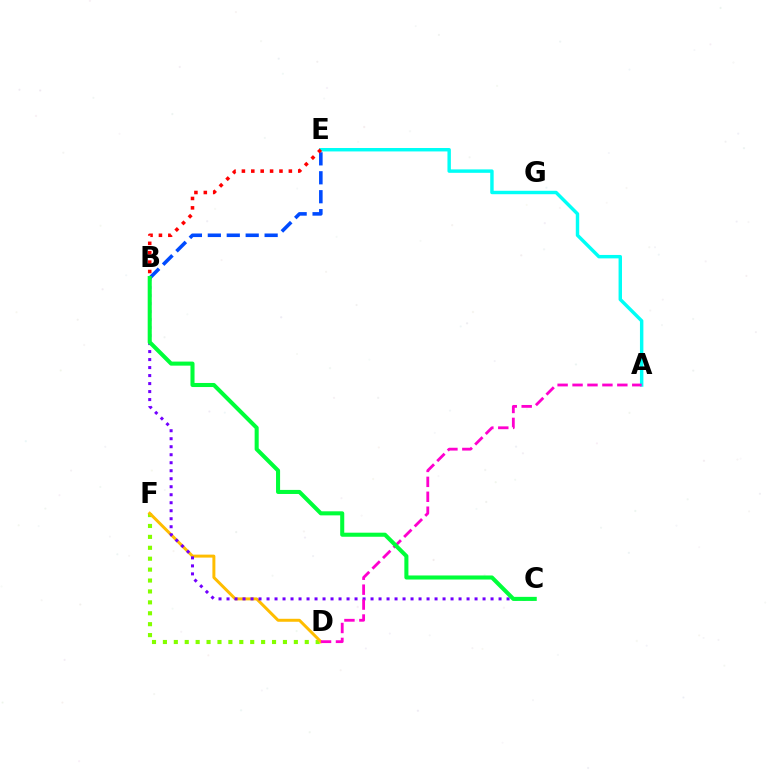{('D', 'F'): [{'color': '#84ff00', 'line_style': 'dotted', 'thickness': 2.96}, {'color': '#ffbd00', 'line_style': 'solid', 'thickness': 2.14}], ('B', 'E'): [{'color': '#004bff', 'line_style': 'dashed', 'thickness': 2.57}, {'color': '#ff0000', 'line_style': 'dotted', 'thickness': 2.55}], ('A', 'E'): [{'color': '#00fff6', 'line_style': 'solid', 'thickness': 2.47}], ('B', 'C'): [{'color': '#7200ff', 'line_style': 'dotted', 'thickness': 2.17}, {'color': '#00ff39', 'line_style': 'solid', 'thickness': 2.92}], ('A', 'D'): [{'color': '#ff00cf', 'line_style': 'dashed', 'thickness': 2.03}]}